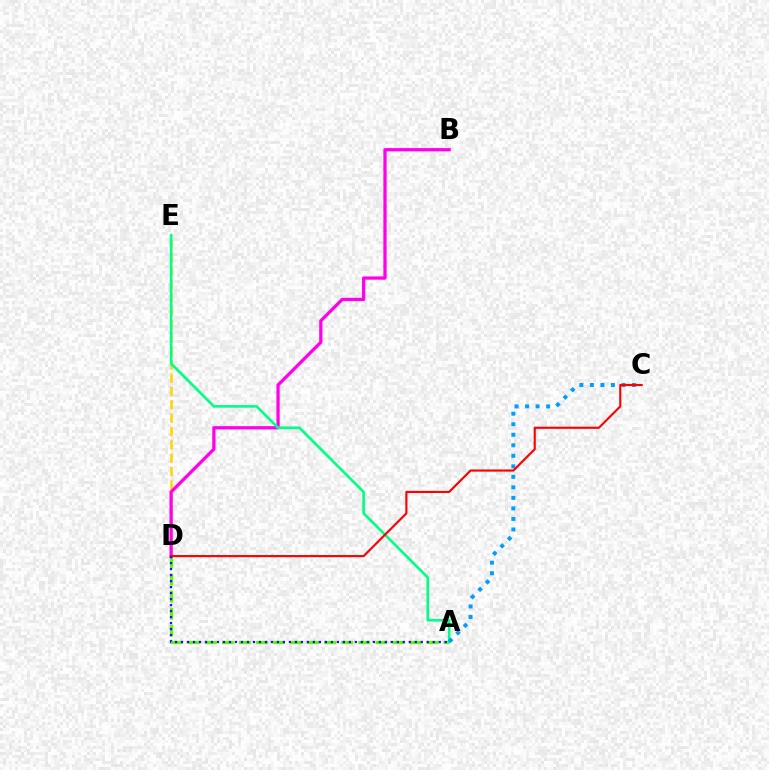{('A', 'D'): [{'color': '#4fff00', 'line_style': 'dashed', 'thickness': 2.32}, {'color': '#3700ff', 'line_style': 'dotted', 'thickness': 1.63}], ('D', 'E'): [{'color': '#ffd500', 'line_style': 'dashed', 'thickness': 1.82}], ('B', 'D'): [{'color': '#ff00ed', 'line_style': 'solid', 'thickness': 2.34}], ('A', 'E'): [{'color': '#00ff86', 'line_style': 'solid', 'thickness': 1.89}], ('A', 'C'): [{'color': '#009eff', 'line_style': 'dotted', 'thickness': 2.86}], ('C', 'D'): [{'color': '#ff0000', 'line_style': 'solid', 'thickness': 1.54}]}